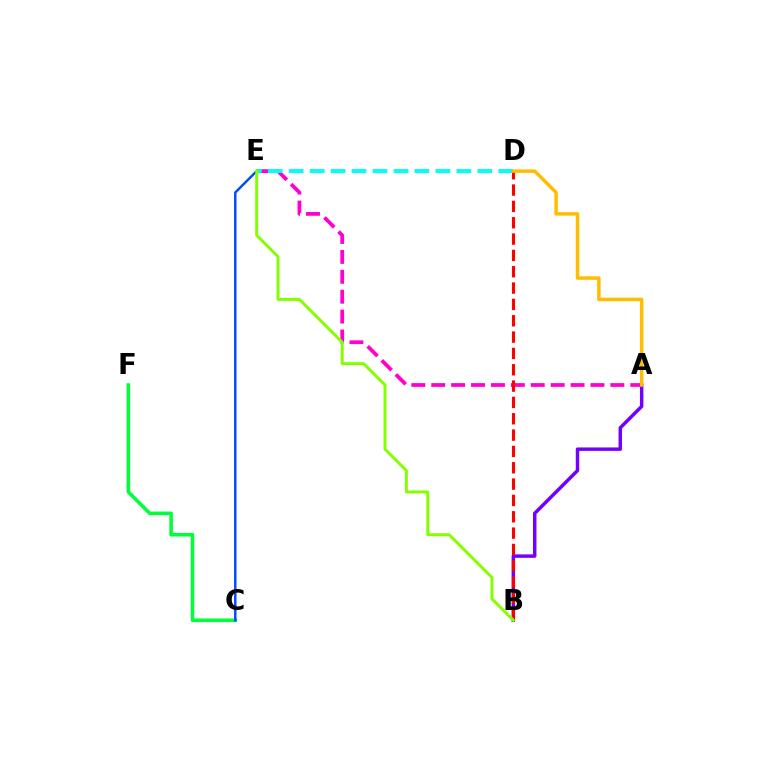{('A', 'E'): [{'color': '#ff00cf', 'line_style': 'dashed', 'thickness': 2.7}], ('D', 'E'): [{'color': '#00fff6', 'line_style': 'dashed', 'thickness': 2.85}], ('C', 'F'): [{'color': '#00ff39', 'line_style': 'solid', 'thickness': 2.58}], ('A', 'B'): [{'color': '#7200ff', 'line_style': 'solid', 'thickness': 2.49}], ('B', 'D'): [{'color': '#ff0000', 'line_style': 'dashed', 'thickness': 2.22}], ('C', 'E'): [{'color': '#004bff', 'line_style': 'solid', 'thickness': 1.77}], ('A', 'D'): [{'color': '#ffbd00', 'line_style': 'solid', 'thickness': 2.51}], ('B', 'E'): [{'color': '#84ff00', 'line_style': 'solid', 'thickness': 2.13}]}